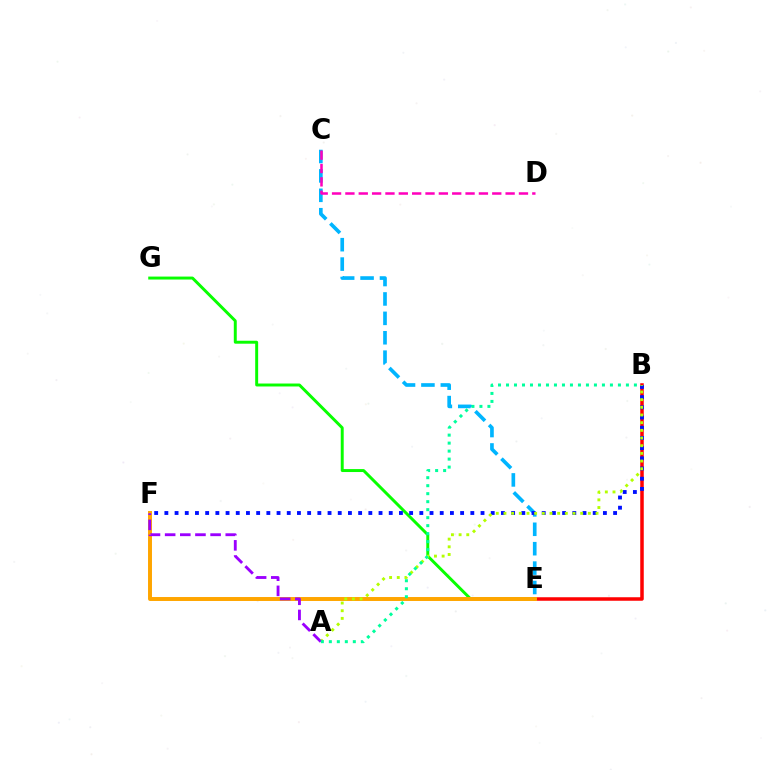{('C', 'E'): [{'color': '#00b5ff', 'line_style': 'dashed', 'thickness': 2.64}], ('B', 'E'): [{'color': '#ff0000', 'line_style': 'solid', 'thickness': 2.52}], ('E', 'G'): [{'color': '#08ff00', 'line_style': 'solid', 'thickness': 2.13}], ('B', 'F'): [{'color': '#0010ff', 'line_style': 'dotted', 'thickness': 2.77}], ('E', 'F'): [{'color': '#ffa500', 'line_style': 'solid', 'thickness': 2.84}], ('C', 'D'): [{'color': '#ff00bd', 'line_style': 'dashed', 'thickness': 1.81}], ('A', 'B'): [{'color': '#b3ff00', 'line_style': 'dotted', 'thickness': 2.08}, {'color': '#00ff9d', 'line_style': 'dotted', 'thickness': 2.17}], ('A', 'F'): [{'color': '#9b00ff', 'line_style': 'dashed', 'thickness': 2.06}]}